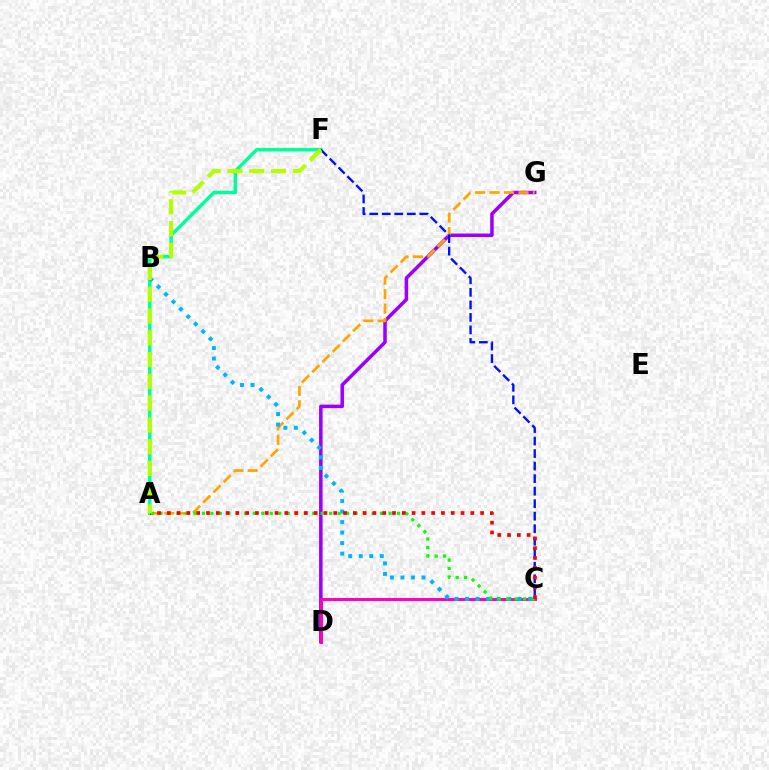{('A', 'F'): [{'color': '#00ff9d', 'line_style': 'solid', 'thickness': 2.5}, {'color': '#b3ff00', 'line_style': 'dashed', 'thickness': 2.96}], ('D', 'G'): [{'color': '#9b00ff', 'line_style': 'solid', 'thickness': 2.53}], ('A', 'G'): [{'color': '#ffa500', 'line_style': 'dashed', 'thickness': 1.97}], ('C', 'F'): [{'color': '#0010ff', 'line_style': 'dashed', 'thickness': 1.7}], ('C', 'D'): [{'color': '#ff00bd', 'line_style': 'solid', 'thickness': 2.12}], ('B', 'C'): [{'color': '#00b5ff', 'line_style': 'dotted', 'thickness': 2.86}], ('A', 'C'): [{'color': '#08ff00', 'line_style': 'dotted', 'thickness': 2.3}, {'color': '#ff0000', 'line_style': 'dotted', 'thickness': 2.66}]}